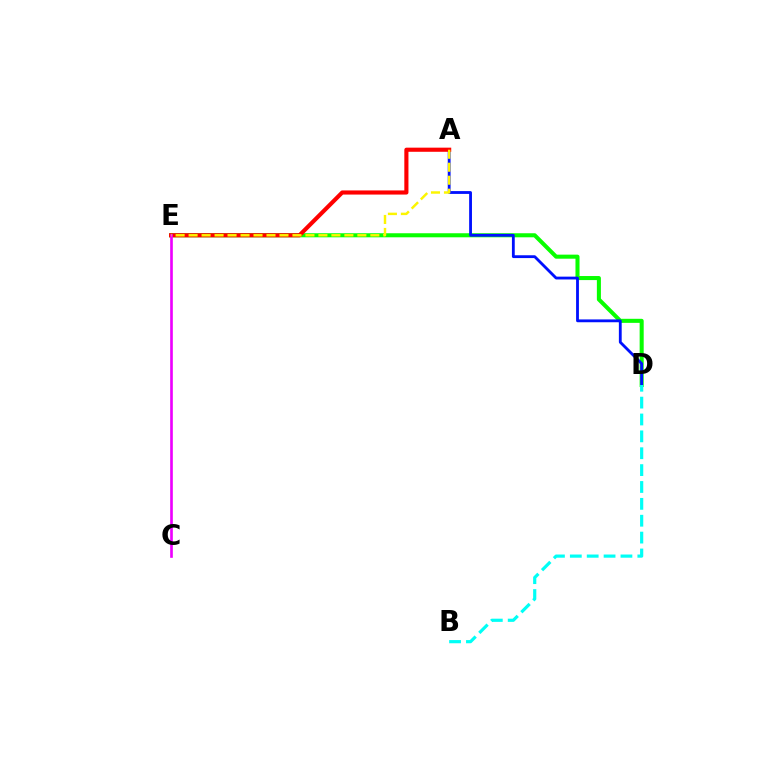{('D', 'E'): [{'color': '#08ff00', 'line_style': 'solid', 'thickness': 2.92}], ('A', 'D'): [{'color': '#0010ff', 'line_style': 'solid', 'thickness': 2.03}], ('A', 'E'): [{'color': '#ff0000', 'line_style': 'solid', 'thickness': 2.97}, {'color': '#fcf500', 'line_style': 'dashed', 'thickness': 1.76}], ('B', 'D'): [{'color': '#00fff6', 'line_style': 'dashed', 'thickness': 2.29}], ('C', 'E'): [{'color': '#ee00ff', 'line_style': 'solid', 'thickness': 1.91}]}